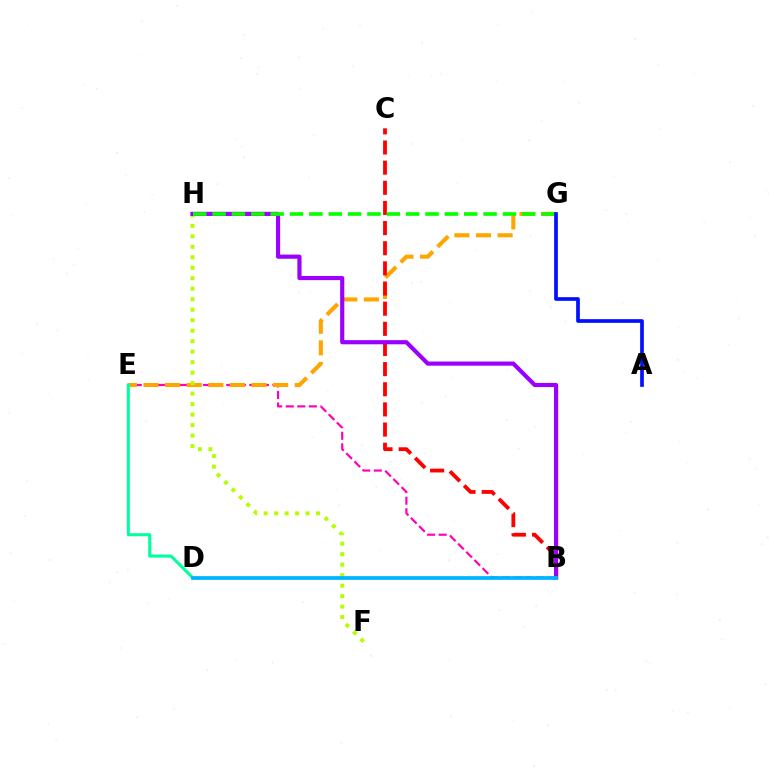{('B', 'E'): [{'color': '#ff00bd', 'line_style': 'dashed', 'thickness': 1.57}], ('E', 'G'): [{'color': '#ffa500', 'line_style': 'dashed', 'thickness': 2.94}], ('D', 'E'): [{'color': '#00ff9d', 'line_style': 'solid', 'thickness': 2.2}], ('F', 'H'): [{'color': '#b3ff00', 'line_style': 'dotted', 'thickness': 2.85}], ('B', 'C'): [{'color': '#ff0000', 'line_style': 'dashed', 'thickness': 2.74}], ('B', 'H'): [{'color': '#9b00ff', 'line_style': 'solid', 'thickness': 2.99}], ('B', 'D'): [{'color': '#00b5ff', 'line_style': 'solid', 'thickness': 2.7}], ('G', 'H'): [{'color': '#08ff00', 'line_style': 'dashed', 'thickness': 2.63}], ('A', 'G'): [{'color': '#0010ff', 'line_style': 'solid', 'thickness': 2.65}]}